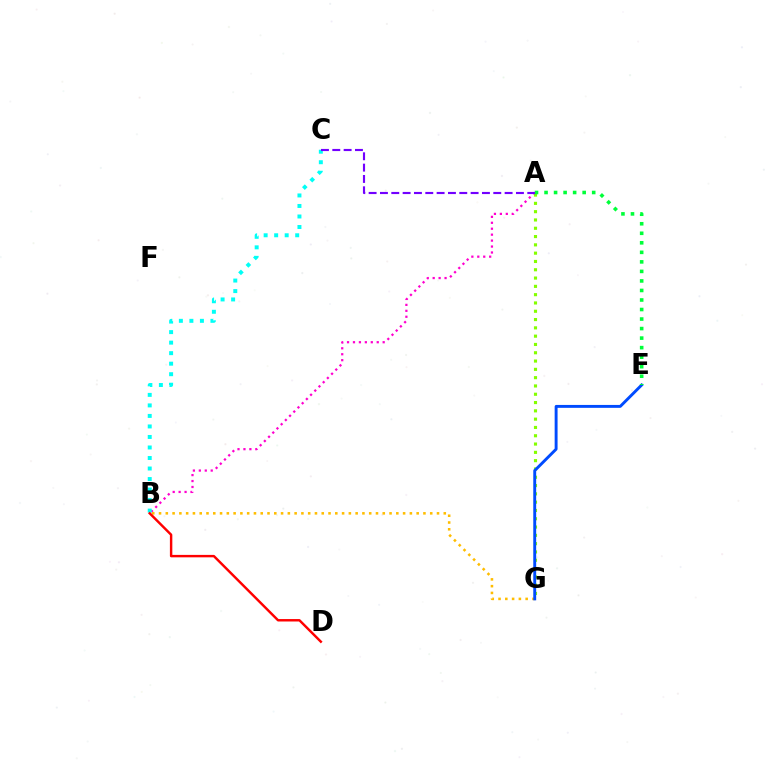{('A', 'B'): [{'color': '#ff00cf', 'line_style': 'dotted', 'thickness': 1.61}], ('B', 'G'): [{'color': '#ffbd00', 'line_style': 'dotted', 'thickness': 1.84}], ('A', 'G'): [{'color': '#84ff00', 'line_style': 'dotted', 'thickness': 2.25}], ('E', 'G'): [{'color': '#004bff', 'line_style': 'solid', 'thickness': 2.09}], ('B', 'C'): [{'color': '#00fff6', 'line_style': 'dotted', 'thickness': 2.86}], ('A', 'E'): [{'color': '#00ff39', 'line_style': 'dotted', 'thickness': 2.59}], ('B', 'D'): [{'color': '#ff0000', 'line_style': 'solid', 'thickness': 1.75}], ('A', 'C'): [{'color': '#7200ff', 'line_style': 'dashed', 'thickness': 1.54}]}